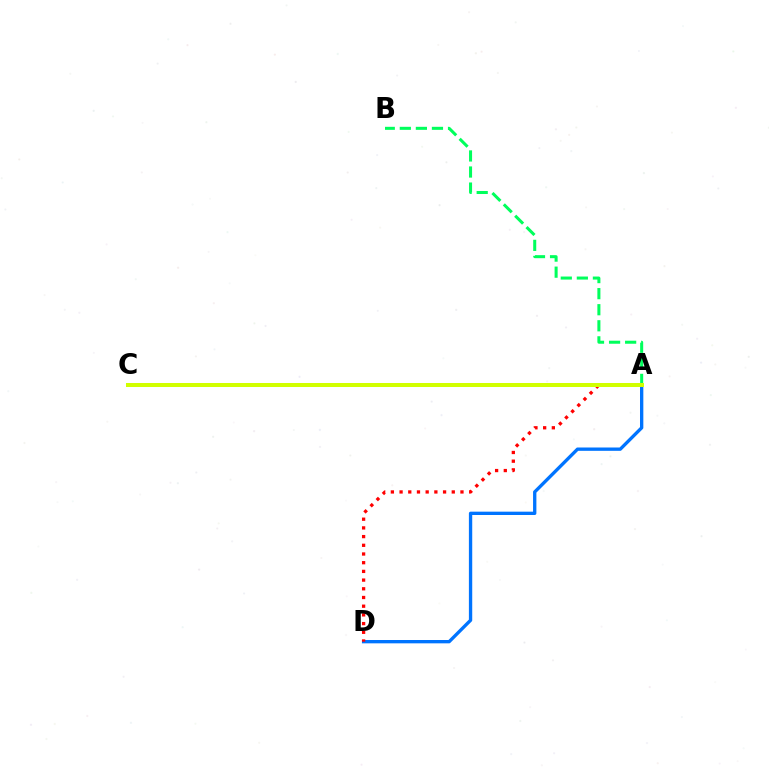{('A', 'C'): [{'color': '#b900ff', 'line_style': 'dotted', 'thickness': 1.71}, {'color': '#d1ff00', 'line_style': 'solid', 'thickness': 2.88}], ('A', 'D'): [{'color': '#0074ff', 'line_style': 'solid', 'thickness': 2.4}, {'color': '#ff0000', 'line_style': 'dotted', 'thickness': 2.36}], ('A', 'B'): [{'color': '#00ff5c', 'line_style': 'dashed', 'thickness': 2.18}]}